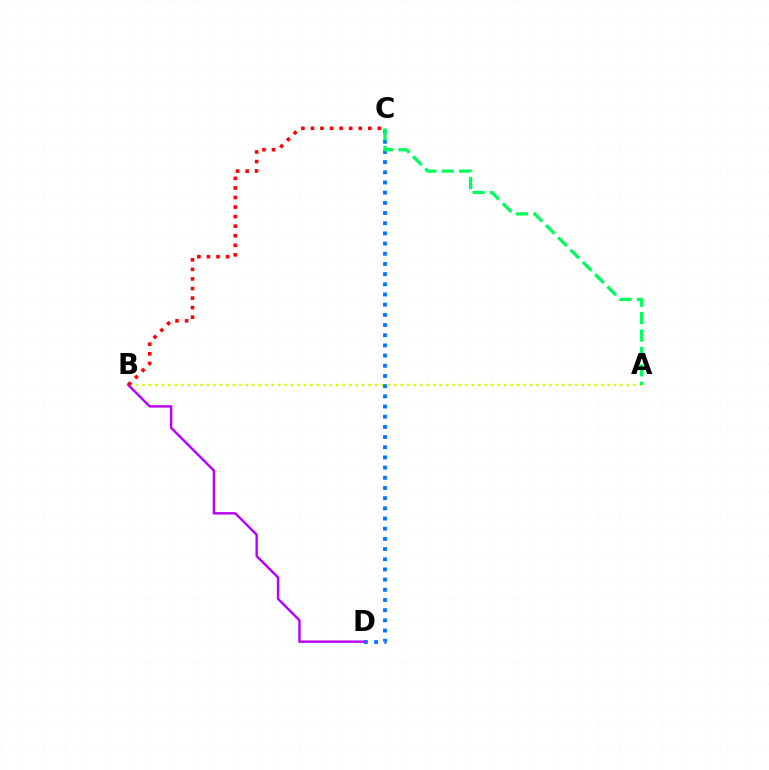{('A', 'B'): [{'color': '#d1ff00', 'line_style': 'dotted', 'thickness': 1.75}], ('C', 'D'): [{'color': '#0074ff', 'line_style': 'dotted', 'thickness': 2.77}], ('B', 'D'): [{'color': '#b900ff', 'line_style': 'solid', 'thickness': 1.75}], ('B', 'C'): [{'color': '#ff0000', 'line_style': 'dotted', 'thickness': 2.6}], ('A', 'C'): [{'color': '#00ff5c', 'line_style': 'dashed', 'thickness': 2.36}]}